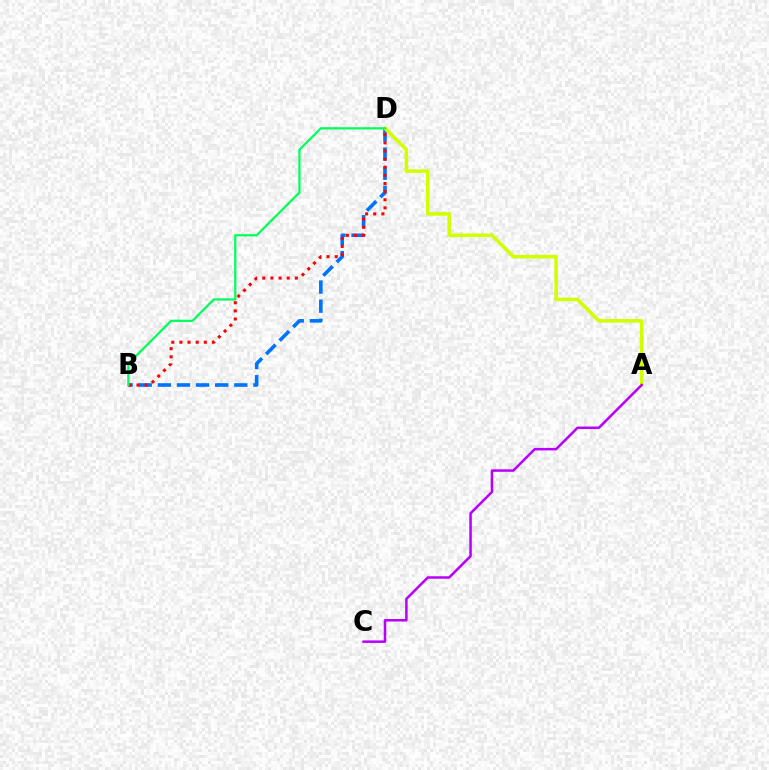{('B', 'D'): [{'color': '#0074ff', 'line_style': 'dashed', 'thickness': 2.6}, {'color': '#ff0000', 'line_style': 'dotted', 'thickness': 2.21}, {'color': '#00ff5c', 'line_style': 'solid', 'thickness': 1.62}], ('A', 'D'): [{'color': '#d1ff00', 'line_style': 'solid', 'thickness': 2.57}], ('A', 'C'): [{'color': '#b900ff', 'line_style': 'solid', 'thickness': 1.81}]}